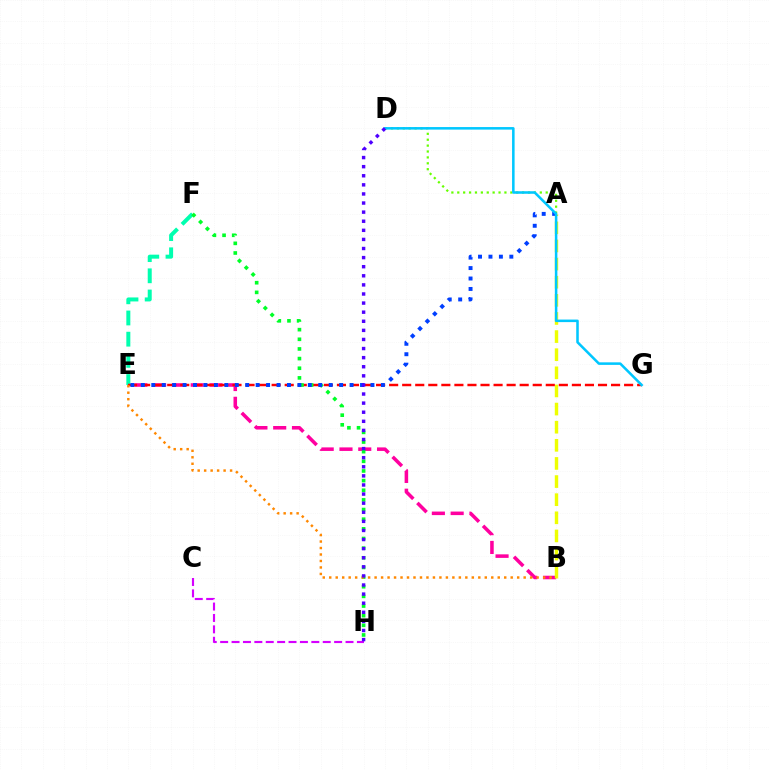{('B', 'E'): [{'color': '#ff00a0', 'line_style': 'dashed', 'thickness': 2.55}, {'color': '#ff8800', 'line_style': 'dotted', 'thickness': 1.76}], ('E', 'F'): [{'color': '#00ffaf', 'line_style': 'dashed', 'thickness': 2.88}], ('C', 'H'): [{'color': '#d600ff', 'line_style': 'dashed', 'thickness': 1.55}], ('A', 'B'): [{'color': '#eeff00', 'line_style': 'dashed', 'thickness': 2.46}], ('E', 'G'): [{'color': '#ff0000', 'line_style': 'dashed', 'thickness': 1.77}], ('A', 'D'): [{'color': '#66ff00', 'line_style': 'dotted', 'thickness': 1.6}], ('F', 'H'): [{'color': '#00ff27', 'line_style': 'dotted', 'thickness': 2.62}], ('A', 'E'): [{'color': '#003fff', 'line_style': 'dotted', 'thickness': 2.84}], ('D', 'G'): [{'color': '#00c7ff', 'line_style': 'solid', 'thickness': 1.83}], ('D', 'H'): [{'color': '#4f00ff', 'line_style': 'dotted', 'thickness': 2.47}]}